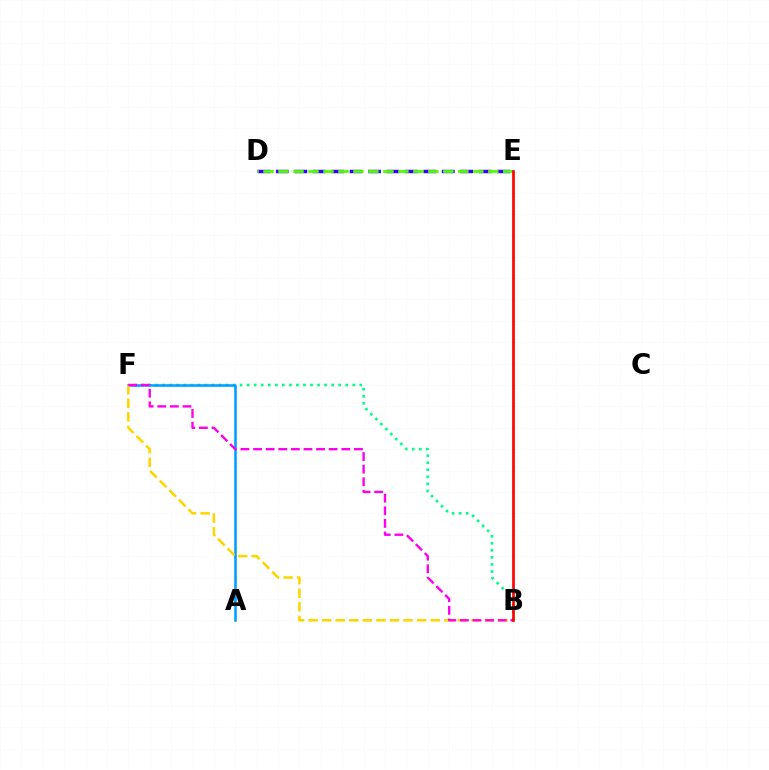{('D', 'E'): [{'color': '#3700ff', 'line_style': 'dashed', 'thickness': 2.5}, {'color': '#4fff00', 'line_style': 'dashed', 'thickness': 2.04}], ('B', 'F'): [{'color': '#00ff86', 'line_style': 'dotted', 'thickness': 1.91}, {'color': '#ffd500', 'line_style': 'dashed', 'thickness': 1.84}, {'color': '#ff00ed', 'line_style': 'dashed', 'thickness': 1.71}], ('A', 'F'): [{'color': '#009eff', 'line_style': 'solid', 'thickness': 1.84}], ('B', 'E'): [{'color': '#ff0000', 'line_style': 'solid', 'thickness': 1.92}]}